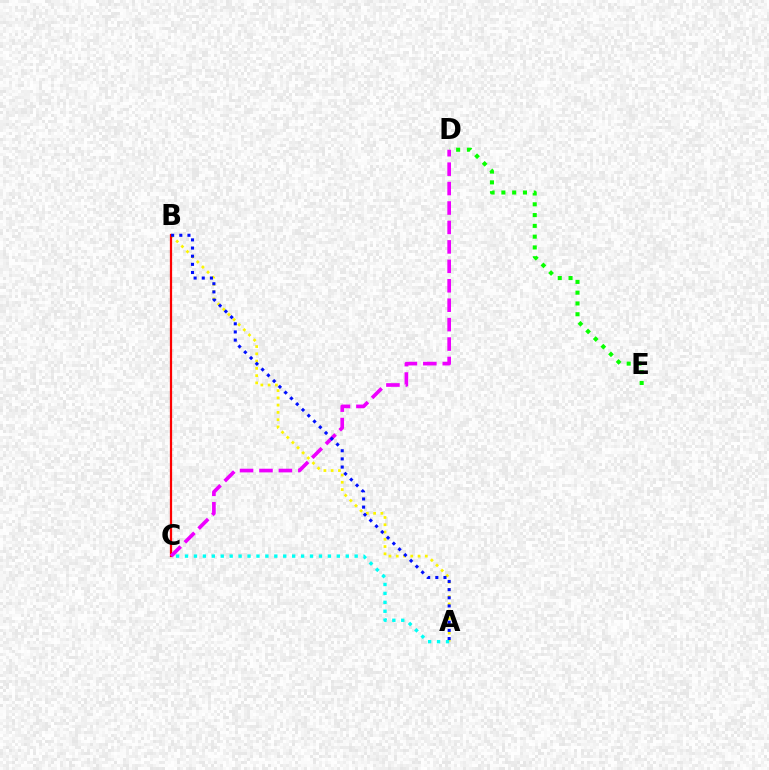{('D', 'E'): [{'color': '#08ff00', 'line_style': 'dotted', 'thickness': 2.93}], ('A', 'B'): [{'color': '#fcf500', 'line_style': 'dotted', 'thickness': 1.97}, {'color': '#0010ff', 'line_style': 'dotted', 'thickness': 2.22}], ('B', 'C'): [{'color': '#ff0000', 'line_style': 'solid', 'thickness': 1.61}], ('A', 'C'): [{'color': '#00fff6', 'line_style': 'dotted', 'thickness': 2.43}], ('C', 'D'): [{'color': '#ee00ff', 'line_style': 'dashed', 'thickness': 2.64}]}